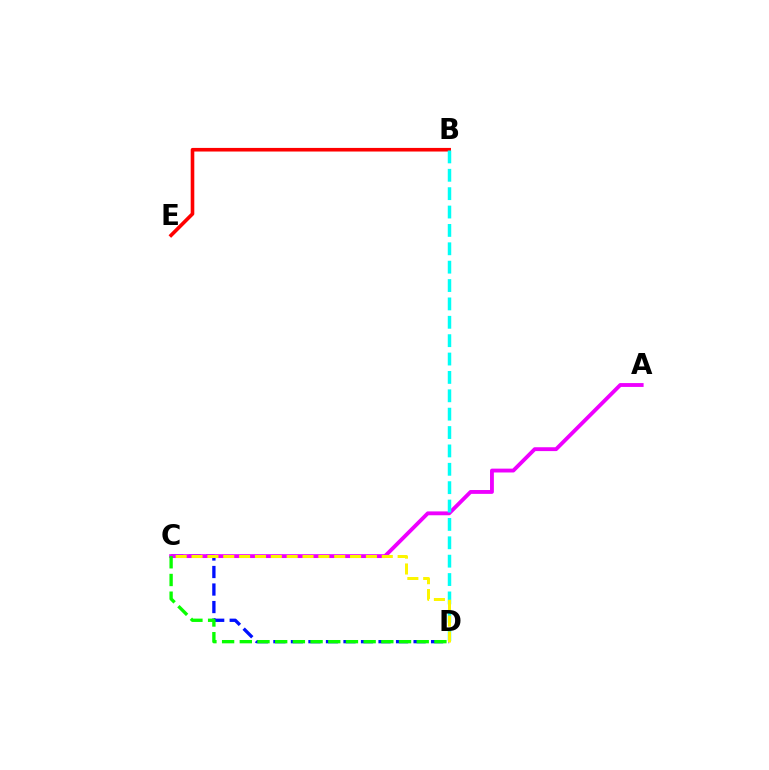{('C', 'D'): [{'color': '#0010ff', 'line_style': 'dashed', 'thickness': 2.38}, {'color': '#fcf500', 'line_style': 'dashed', 'thickness': 2.15}, {'color': '#08ff00', 'line_style': 'dashed', 'thickness': 2.4}], ('B', 'E'): [{'color': '#ff0000', 'line_style': 'solid', 'thickness': 2.6}], ('A', 'C'): [{'color': '#ee00ff', 'line_style': 'solid', 'thickness': 2.77}], ('B', 'D'): [{'color': '#00fff6', 'line_style': 'dashed', 'thickness': 2.5}]}